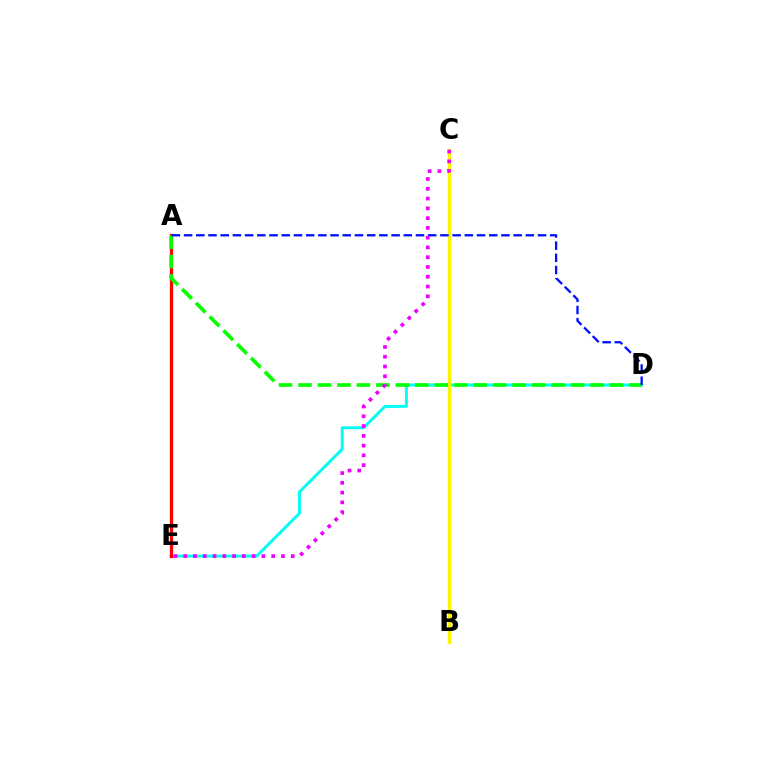{('D', 'E'): [{'color': '#00fff6', 'line_style': 'solid', 'thickness': 2.13}], ('B', 'C'): [{'color': '#fcf500', 'line_style': 'solid', 'thickness': 2.45}], ('A', 'E'): [{'color': '#ff0000', 'line_style': 'solid', 'thickness': 2.35}], ('A', 'D'): [{'color': '#08ff00', 'line_style': 'dashed', 'thickness': 2.64}, {'color': '#0010ff', 'line_style': 'dashed', 'thickness': 1.66}], ('C', 'E'): [{'color': '#ee00ff', 'line_style': 'dotted', 'thickness': 2.65}]}